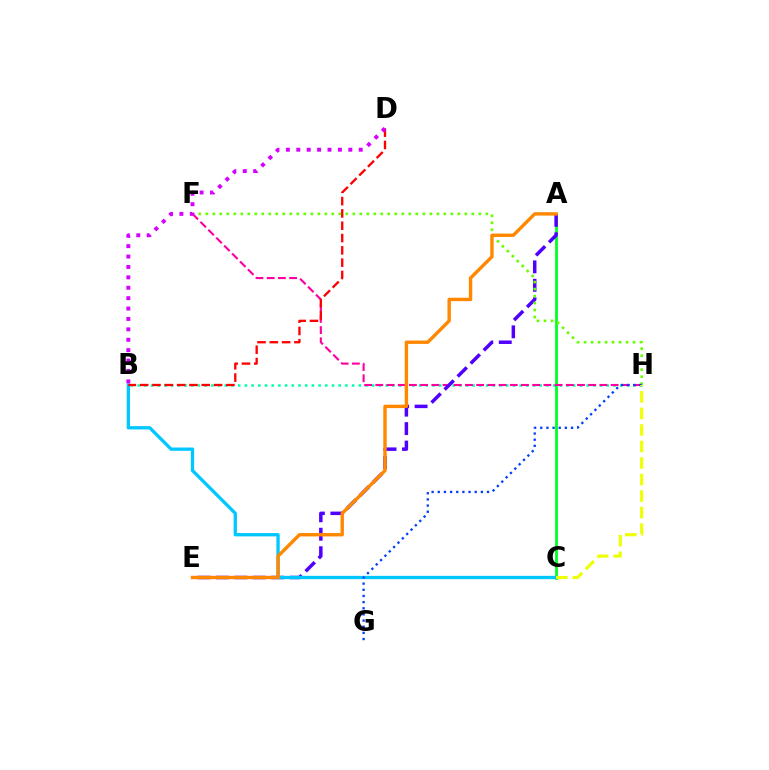{('A', 'C'): [{'color': '#00ff27', 'line_style': 'solid', 'thickness': 2.01}], ('B', 'H'): [{'color': '#00ffaf', 'line_style': 'dotted', 'thickness': 1.82}], ('F', 'H'): [{'color': '#ff00a0', 'line_style': 'dashed', 'thickness': 1.52}, {'color': '#66ff00', 'line_style': 'dotted', 'thickness': 1.9}], ('A', 'E'): [{'color': '#4f00ff', 'line_style': 'dashed', 'thickness': 2.51}, {'color': '#ff8800', 'line_style': 'solid', 'thickness': 2.45}], ('B', 'C'): [{'color': '#00c7ff', 'line_style': 'solid', 'thickness': 2.38}], ('G', 'H'): [{'color': '#003fff', 'line_style': 'dotted', 'thickness': 1.67}], ('B', 'D'): [{'color': '#ff0000', 'line_style': 'dashed', 'thickness': 1.67}, {'color': '#d600ff', 'line_style': 'dotted', 'thickness': 2.83}], ('C', 'H'): [{'color': '#eeff00', 'line_style': 'dashed', 'thickness': 2.24}]}